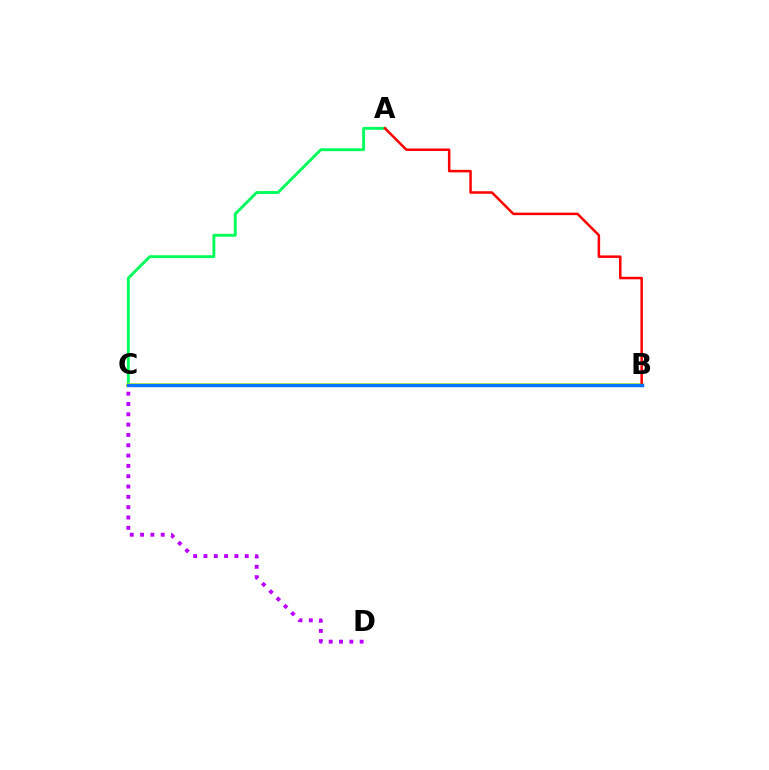{('A', 'C'): [{'color': '#00ff5c', 'line_style': 'solid', 'thickness': 2.08}], ('B', 'C'): [{'color': '#d1ff00', 'line_style': 'solid', 'thickness': 2.59}, {'color': '#0074ff', 'line_style': 'solid', 'thickness': 2.48}], ('A', 'B'): [{'color': '#ff0000', 'line_style': 'solid', 'thickness': 1.81}], ('C', 'D'): [{'color': '#b900ff', 'line_style': 'dotted', 'thickness': 2.8}]}